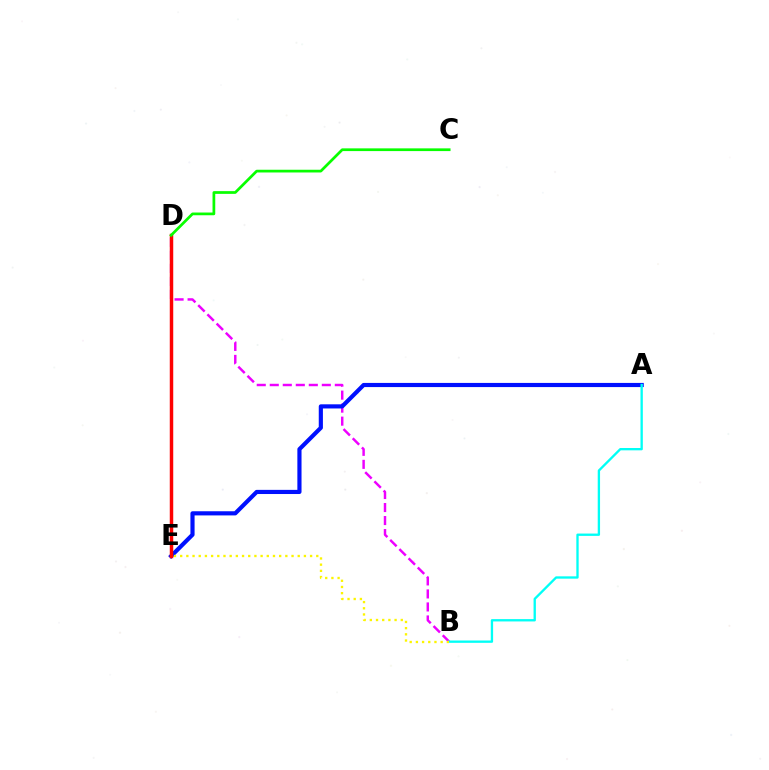{('B', 'D'): [{'color': '#ee00ff', 'line_style': 'dashed', 'thickness': 1.77}], ('A', 'E'): [{'color': '#0010ff', 'line_style': 'solid', 'thickness': 2.99}], ('A', 'B'): [{'color': '#00fff6', 'line_style': 'solid', 'thickness': 1.68}], ('B', 'E'): [{'color': '#fcf500', 'line_style': 'dotted', 'thickness': 1.68}], ('D', 'E'): [{'color': '#ff0000', 'line_style': 'solid', 'thickness': 2.49}], ('C', 'D'): [{'color': '#08ff00', 'line_style': 'solid', 'thickness': 1.96}]}